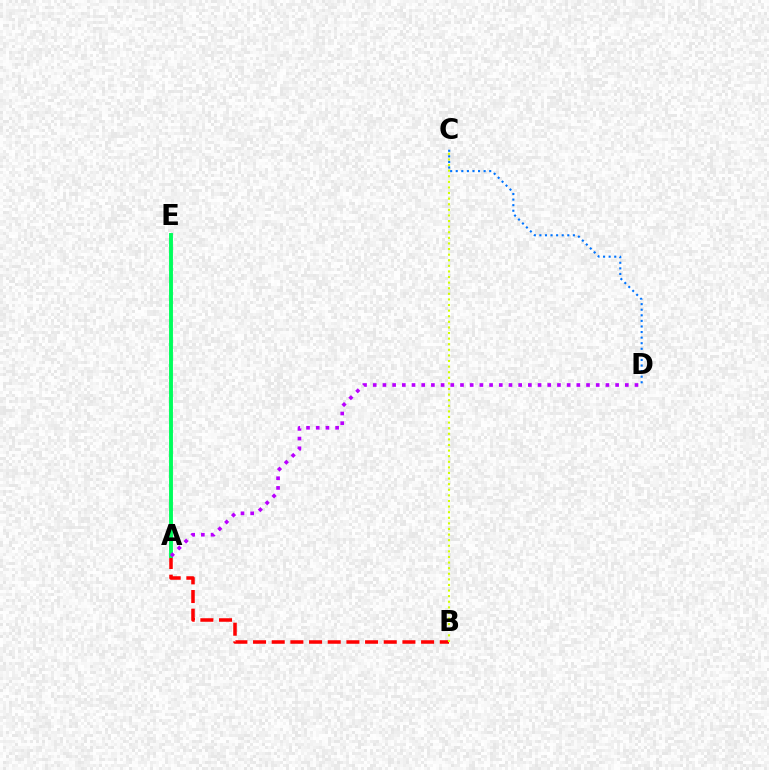{('A', 'B'): [{'color': '#ff0000', 'line_style': 'dashed', 'thickness': 2.54}], ('A', 'E'): [{'color': '#00ff5c', 'line_style': 'solid', 'thickness': 2.8}], ('B', 'C'): [{'color': '#d1ff00', 'line_style': 'dotted', 'thickness': 1.52}], ('C', 'D'): [{'color': '#0074ff', 'line_style': 'dotted', 'thickness': 1.52}], ('A', 'D'): [{'color': '#b900ff', 'line_style': 'dotted', 'thickness': 2.63}]}